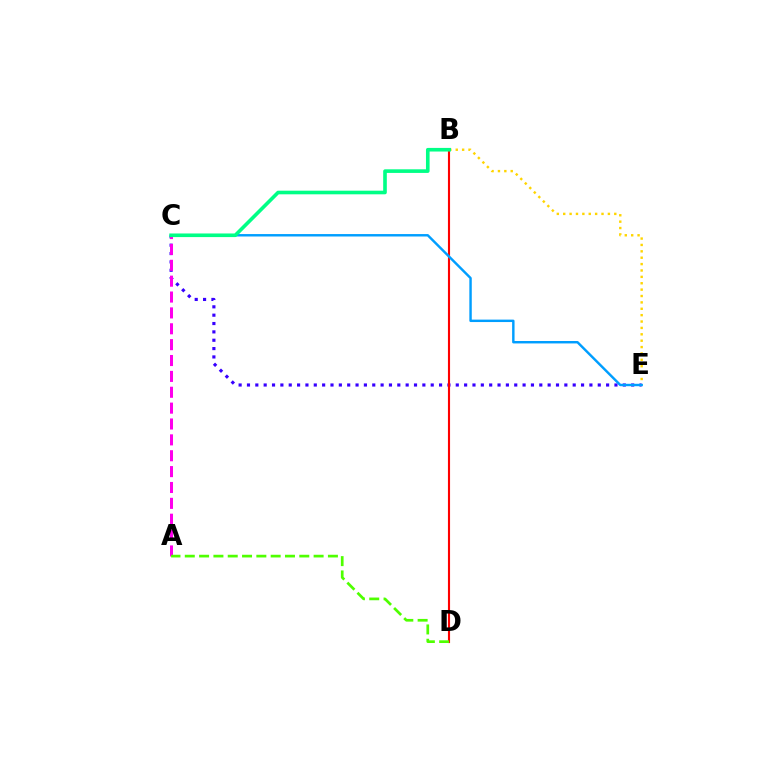{('C', 'E'): [{'color': '#3700ff', 'line_style': 'dotted', 'thickness': 2.27}, {'color': '#009eff', 'line_style': 'solid', 'thickness': 1.75}], ('A', 'C'): [{'color': '#ff00ed', 'line_style': 'dashed', 'thickness': 2.16}], ('B', 'E'): [{'color': '#ffd500', 'line_style': 'dotted', 'thickness': 1.73}], ('B', 'D'): [{'color': '#ff0000', 'line_style': 'solid', 'thickness': 1.53}], ('A', 'D'): [{'color': '#4fff00', 'line_style': 'dashed', 'thickness': 1.94}], ('B', 'C'): [{'color': '#00ff86', 'line_style': 'solid', 'thickness': 2.61}]}